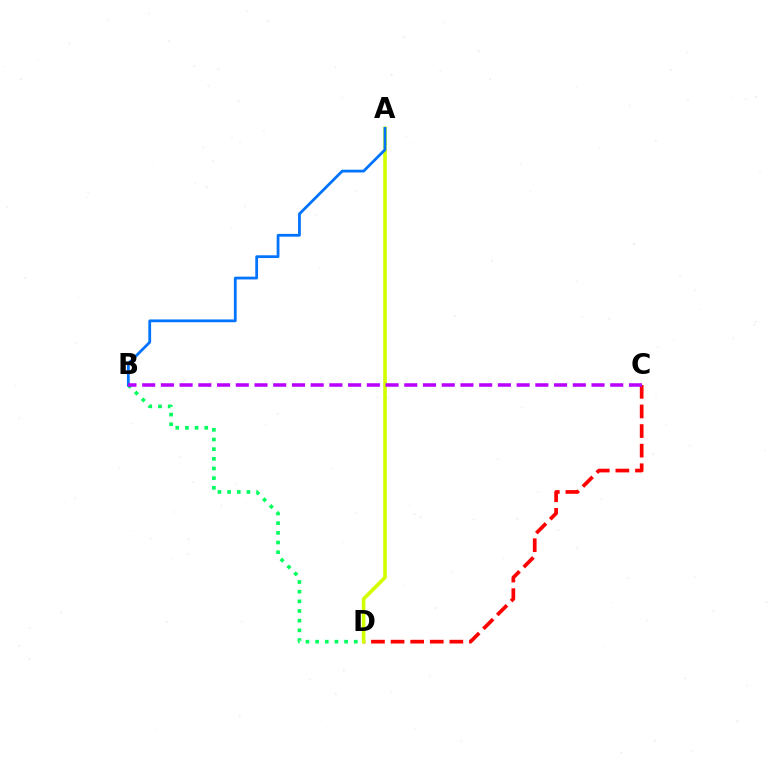{('B', 'D'): [{'color': '#00ff5c', 'line_style': 'dotted', 'thickness': 2.63}], ('C', 'D'): [{'color': '#ff0000', 'line_style': 'dashed', 'thickness': 2.66}], ('A', 'D'): [{'color': '#d1ff00', 'line_style': 'solid', 'thickness': 2.59}], ('A', 'B'): [{'color': '#0074ff', 'line_style': 'solid', 'thickness': 2.0}], ('B', 'C'): [{'color': '#b900ff', 'line_style': 'dashed', 'thickness': 2.54}]}